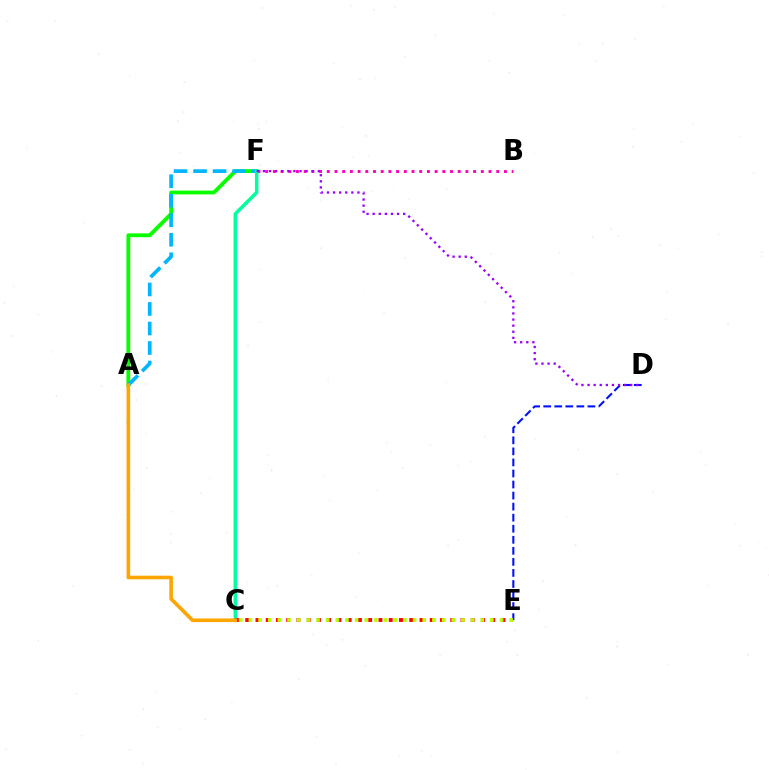{('A', 'F'): [{'color': '#08ff00', 'line_style': 'solid', 'thickness': 2.75}, {'color': '#00b5ff', 'line_style': 'dashed', 'thickness': 2.65}], ('B', 'F'): [{'color': '#ff00bd', 'line_style': 'dotted', 'thickness': 2.09}], ('C', 'F'): [{'color': '#00ff9d', 'line_style': 'solid', 'thickness': 2.52}], ('D', 'E'): [{'color': '#0010ff', 'line_style': 'dashed', 'thickness': 1.5}], ('C', 'E'): [{'color': '#ff0000', 'line_style': 'dotted', 'thickness': 2.79}, {'color': '#b3ff00', 'line_style': 'dotted', 'thickness': 2.62}], ('A', 'C'): [{'color': '#ffa500', 'line_style': 'solid', 'thickness': 2.6}], ('D', 'F'): [{'color': '#9b00ff', 'line_style': 'dotted', 'thickness': 1.66}]}